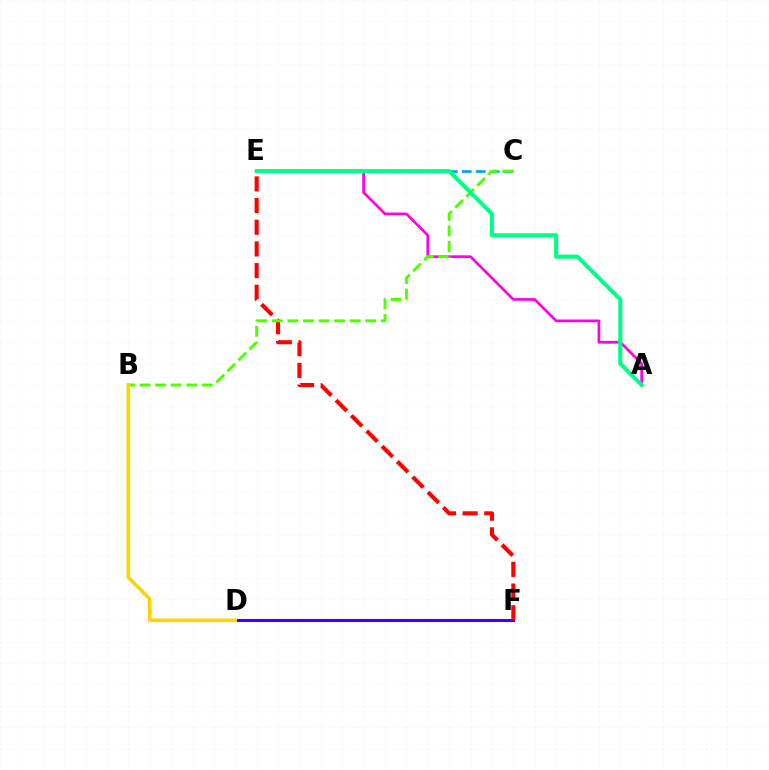{('D', 'F'): [{'color': '#3700ff', 'line_style': 'solid', 'thickness': 2.19}], ('A', 'E'): [{'color': '#ff00ed', 'line_style': 'solid', 'thickness': 1.94}, {'color': '#00ff86', 'line_style': 'solid', 'thickness': 2.91}], ('C', 'E'): [{'color': '#009eff', 'line_style': 'dashed', 'thickness': 1.9}], ('E', 'F'): [{'color': '#ff0000', 'line_style': 'dashed', 'thickness': 2.94}], ('B', 'C'): [{'color': '#4fff00', 'line_style': 'dashed', 'thickness': 2.12}], ('B', 'D'): [{'color': '#ffd500', 'line_style': 'solid', 'thickness': 2.6}]}